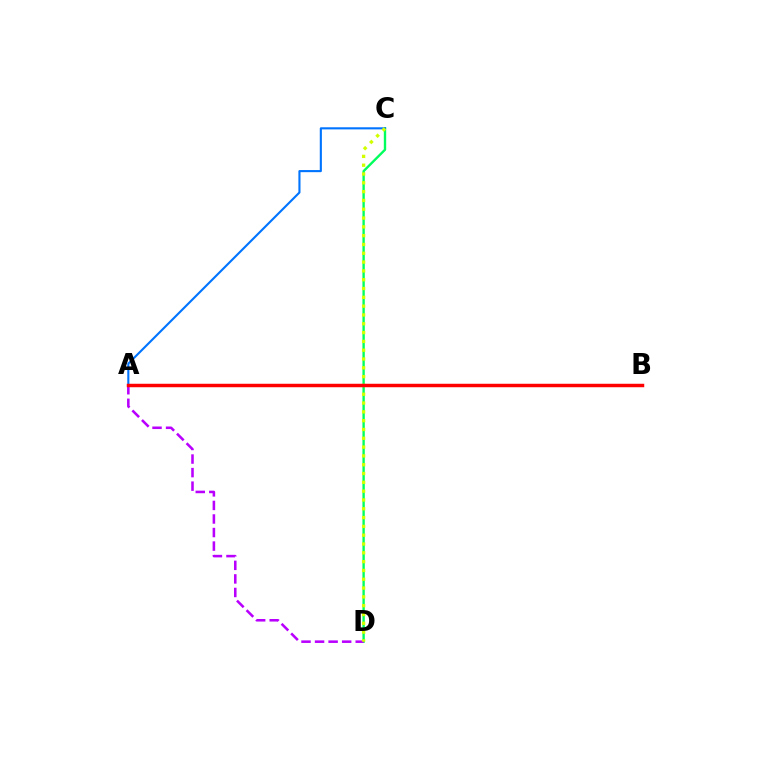{('C', 'D'): [{'color': '#00ff5c', 'line_style': 'solid', 'thickness': 1.7}, {'color': '#d1ff00', 'line_style': 'dotted', 'thickness': 2.39}], ('A', 'D'): [{'color': '#b900ff', 'line_style': 'dashed', 'thickness': 1.84}], ('A', 'C'): [{'color': '#0074ff', 'line_style': 'solid', 'thickness': 1.52}], ('A', 'B'): [{'color': '#ff0000', 'line_style': 'solid', 'thickness': 2.5}]}